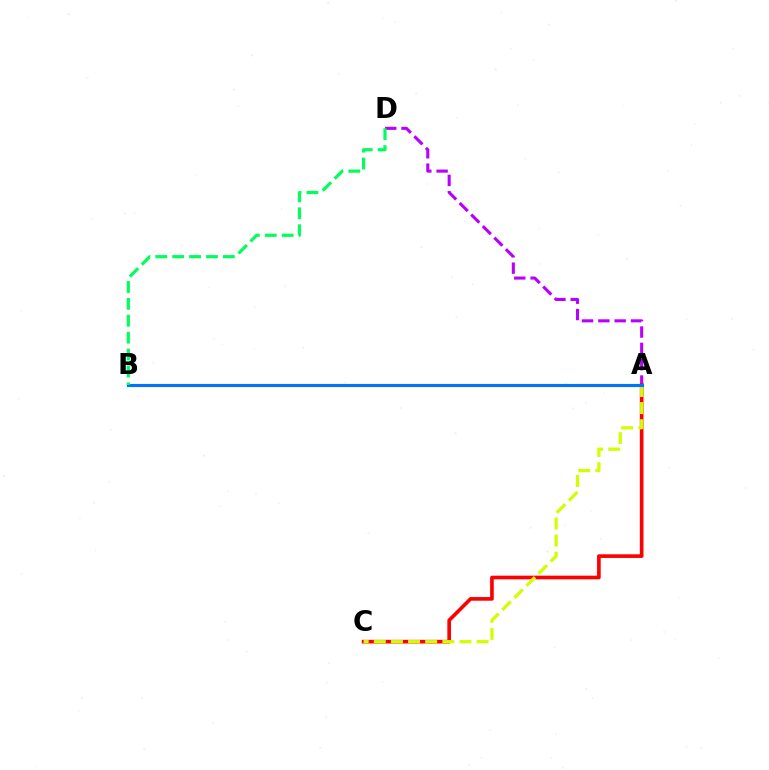{('A', 'D'): [{'color': '#b900ff', 'line_style': 'dashed', 'thickness': 2.22}], ('A', 'C'): [{'color': '#ff0000', 'line_style': 'solid', 'thickness': 2.63}, {'color': '#d1ff00', 'line_style': 'dashed', 'thickness': 2.33}], ('A', 'B'): [{'color': '#0074ff', 'line_style': 'solid', 'thickness': 2.26}], ('B', 'D'): [{'color': '#00ff5c', 'line_style': 'dashed', 'thickness': 2.3}]}